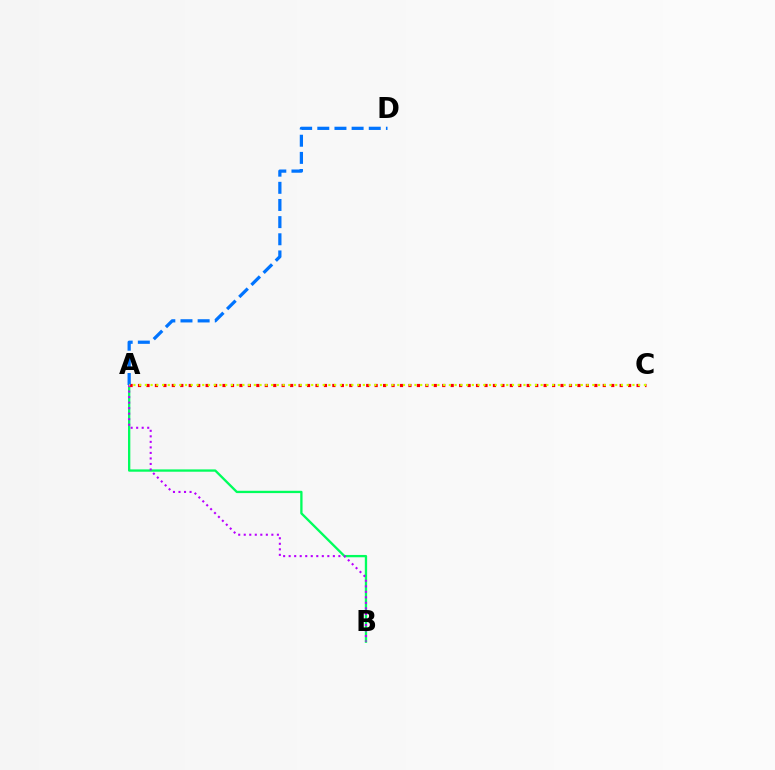{('A', 'B'): [{'color': '#00ff5c', 'line_style': 'solid', 'thickness': 1.67}, {'color': '#b900ff', 'line_style': 'dotted', 'thickness': 1.5}], ('A', 'C'): [{'color': '#ff0000', 'line_style': 'dotted', 'thickness': 2.3}, {'color': '#d1ff00', 'line_style': 'dotted', 'thickness': 1.56}], ('A', 'D'): [{'color': '#0074ff', 'line_style': 'dashed', 'thickness': 2.33}]}